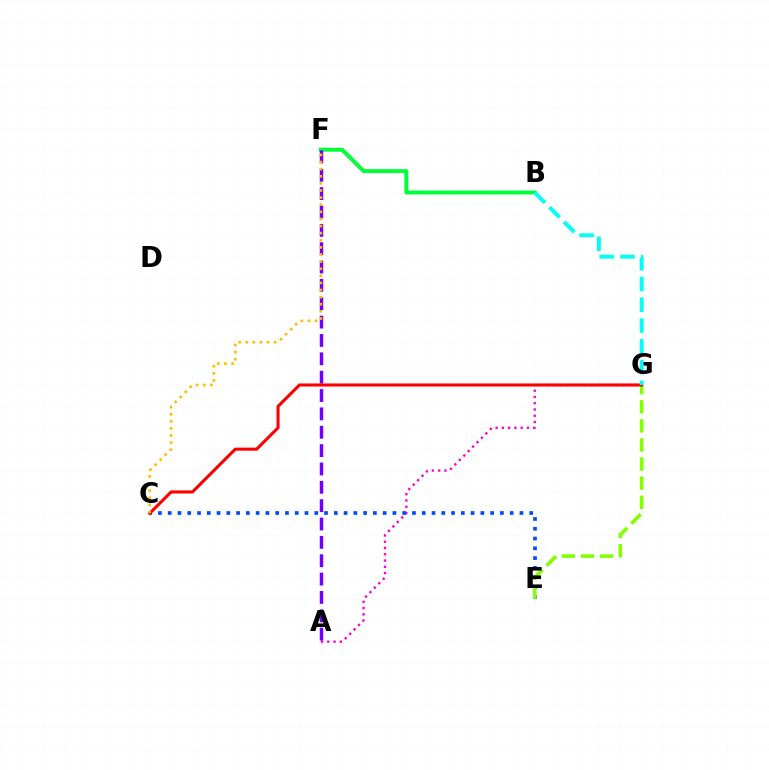{('A', 'G'): [{'color': '#ff00cf', 'line_style': 'dotted', 'thickness': 1.7}], ('B', 'F'): [{'color': '#00ff39', 'line_style': 'solid', 'thickness': 2.84}], ('A', 'F'): [{'color': '#7200ff', 'line_style': 'dashed', 'thickness': 2.49}], ('C', 'E'): [{'color': '#004bff', 'line_style': 'dotted', 'thickness': 2.65}], ('E', 'G'): [{'color': '#84ff00', 'line_style': 'dashed', 'thickness': 2.59}], ('C', 'G'): [{'color': '#ff0000', 'line_style': 'solid', 'thickness': 2.21}], ('B', 'G'): [{'color': '#00fff6', 'line_style': 'dashed', 'thickness': 2.82}], ('C', 'F'): [{'color': '#ffbd00', 'line_style': 'dotted', 'thickness': 1.93}]}